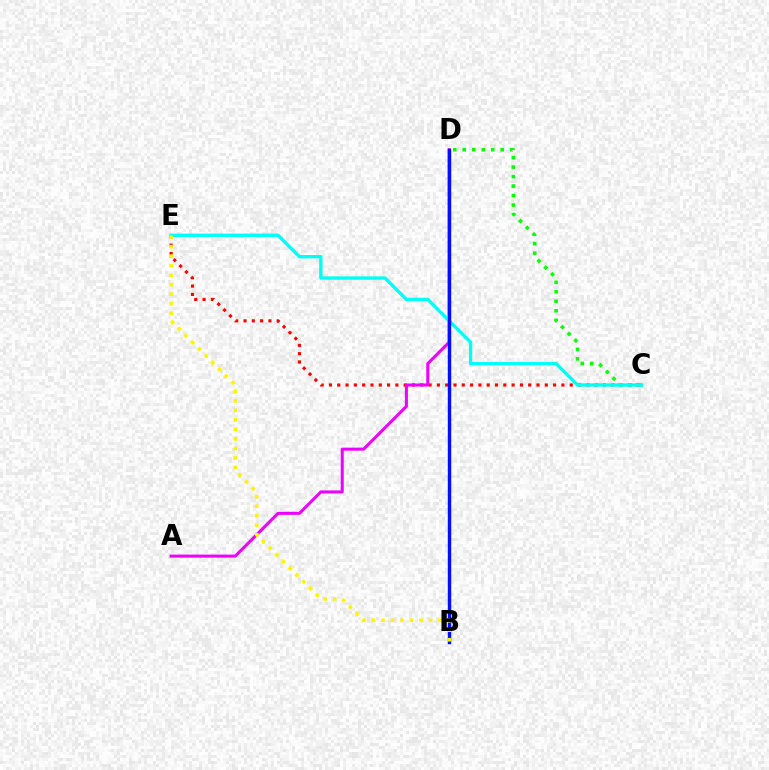{('C', 'E'): [{'color': '#ff0000', 'line_style': 'dotted', 'thickness': 2.26}, {'color': '#00fff6', 'line_style': 'solid', 'thickness': 2.42}], ('C', 'D'): [{'color': '#08ff00', 'line_style': 'dotted', 'thickness': 2.58}], ('A', 'D'): [{'color': '#ee00ff', 'line_style': 'solid', 'thickness': 2.19}], ('B', 'D'): [{'color': '#0010ff', 'line_style': 'solid', 'thickness': 2.46}], ('B', 'E'): [{'color': '#fcf500', 'line_style': 'dotted', 'thickness': 2.59}]}